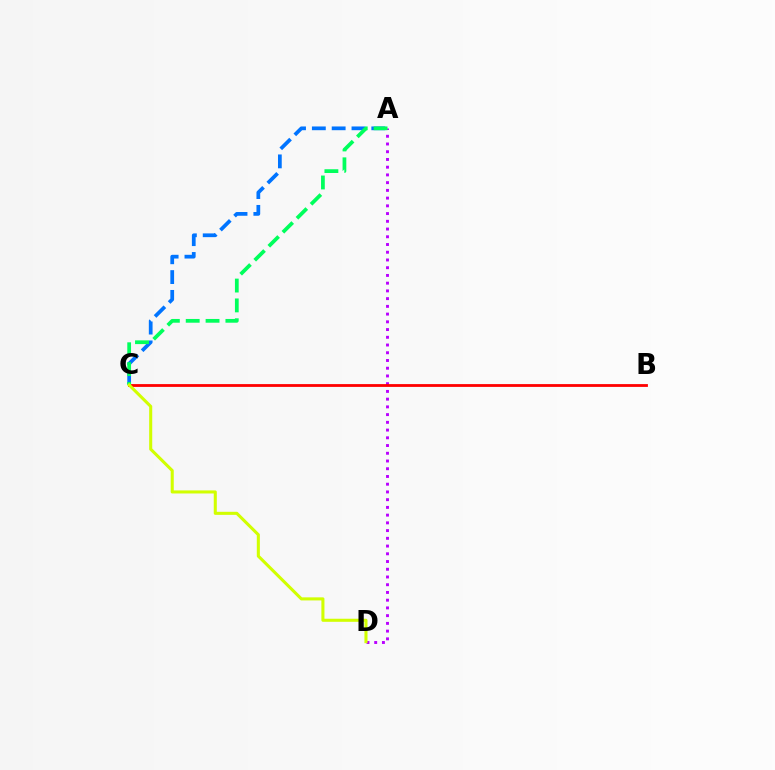{('A', 'D'): [{'color': '#b900ff', 'line_style': 'dotted', 'thickness': 2.1}], ('A', 'C'): [{'color': '#0074ff', 'line_style': 'dashed', 'thickness': 2.69}, {'color': '#00ff5c', 'line_style': 'dashed', 'thickness': 2.7}], ('B', 'C'): [{'color': '#ff0000', 'line_style': 'solid', 'thickness': 2.02}], ('C', 'D'): [{'color': '#d1ff00', 'line_style': 'solid', 'thickness': 2.21}]}